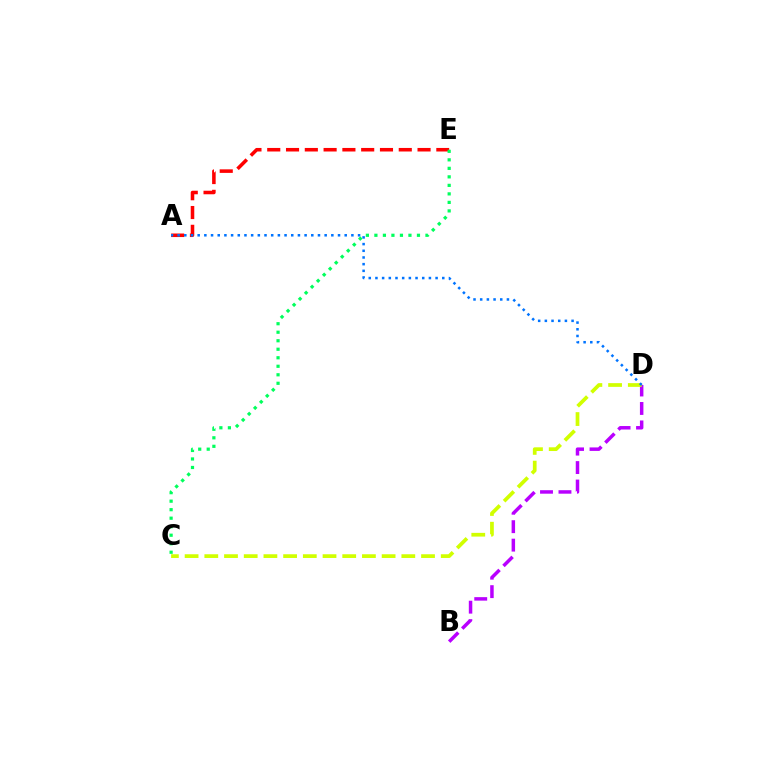{('B', 'D'): [{'color': '#b900ff', 'line_style': 'dashed', 'thickness': 2.51}], ('C', 'D'): [{'color': '#d1ff00', 'line_style': 'dashed', 'thickness': 2.68}], ('A', 'E'): [{'color': '#ff0000', 'line_style': 'dashed', 'thickness': 2.55}], ('A', 'D'): [{'color': '#0074ff', 'line_style': 'dotted', 'thickness': 1.82}], ('C', 'E'): [{'color': '#00ff5c', 'line_style': 'dotted', 'thickness': 2.31}]}